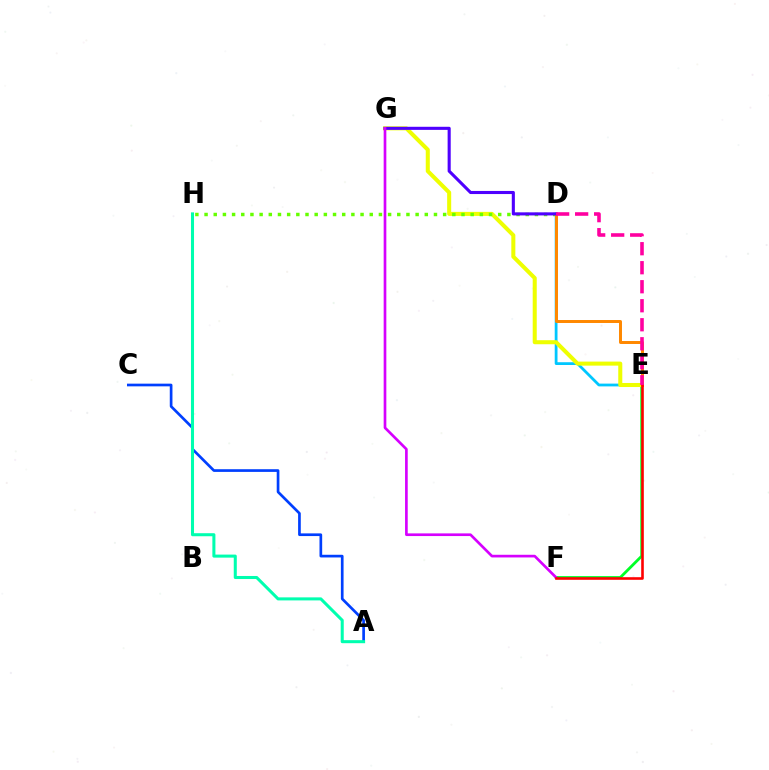{('E', 'F'): [{'color': '#00ff27', 'line_style': 'solid', 'thickness': 2.02}, {'color': '#ff0000', 'line_style': 'solid', 'thickness': 1.88}], ('D', 'E'): [{'color': '#00c7ff', 'line_style': 'solid', 'thickness': 2.0}, {'color': '#ff8800', 'line_style': 'solid', 'thickness': 2.14}, {'color': '#ff00a0', 'line_style': 'dashed', 'thickness': 2.58}], ('E', 'G'): [{'color': '#eeff00', 'line_style': 'solid', 'thickness': 2.91}], ('A', 'C'): [{'color': '#003fff', 'line_style': 'solid', 'thickness': 1.93}], ('D', 'H'): [{'color': '#66ff00', 'line_style': 'dotted', 'thickness': 2.49}], ('A', 'H'): [{'color': '#00ffaf', 'line_style': 'solid', 'thickness': 2.19}], ('D', 'G'): [{'color': '#4f00ff', 'line_style': 'solid', 'thickness': 2.23}], ('F', 'G'): [{'color': '#d600ff', 'line_style': 'solid', 'thickness': 1.92}]}